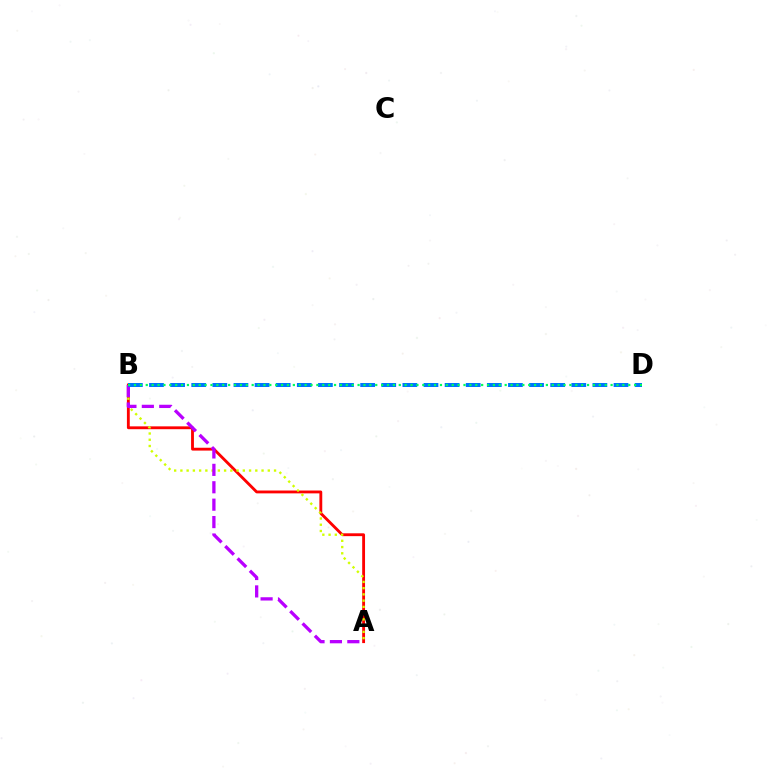{('A', 'B'): [{'color': '#ff0000', 'line_style': 'solid', 'thickness': 2.05}, {'color': '#d1ff00', 'line_style': 'dotted', 'thickness': 1.7}, {'color': '#b900ff', 'line_style': 'dashed', 'thickness': 2.37}], ('B', 'D'): [{'color': '#0074ff', 'line_style': 'dashed', 'thickness': 2.87}, {'color': '#00ff5c', 'line_style': 'dotted', 'thickness': 1.6}]}